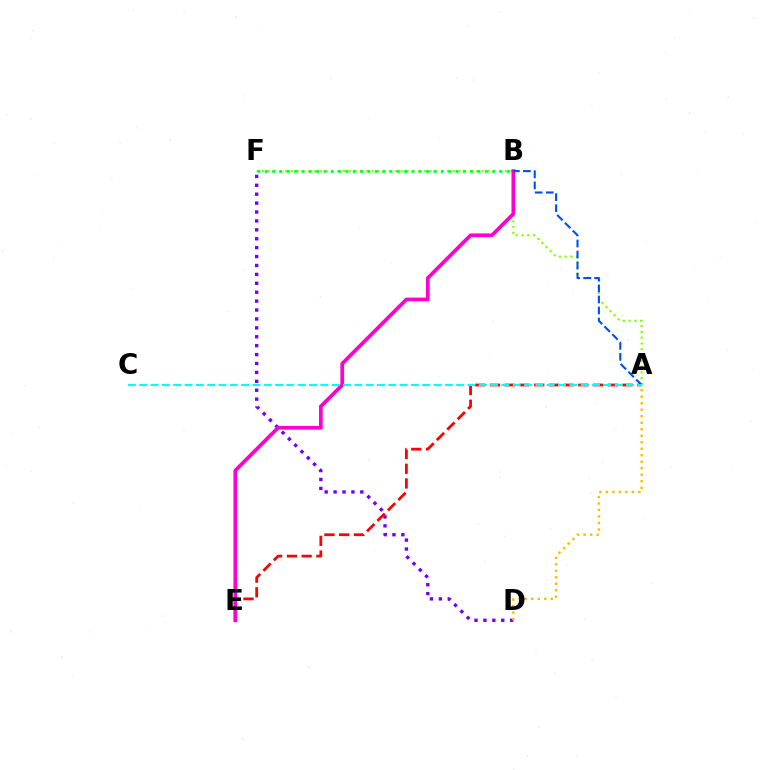{('A', 'F'): [{'color': '#84ff00', 'line_style': 'dotted', 'thickness': 1.57}], ('B', 'F'): [{'color': '#00ff39', 'line_style': 'dotted', 'thickness': 1.99}], ('D', 'F'): [{'color': '#7200ff', 'line_style': 'dotted', 'thickness': 2.42}], ('A', 'D'): [{'color': '#ffbd00', 'line_style': 'dotted', 'thickness': 1.77}], ('A', 'E'): [{'color': '#ff0000', 'line_style': 'dashed', 'thickness': 2.0}], ('B', 'E'): [{'color': '#ff00cf', 'line_style': 'solid', 'thickness': 2.67}], ('A', 'B'): [{'color': '#004bff', 'line_style': 'dashed', 'thickness': 1.5}], ('A', 'C'): [{'color': '#00fff6', 'line_style': 'dashed', 'thickness': 1.54}]}